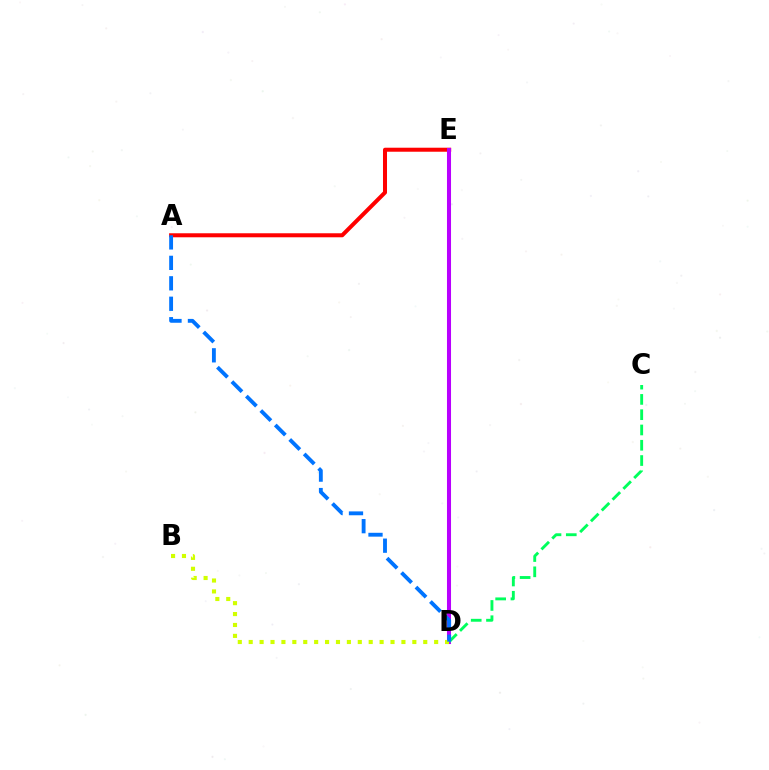{('A', 'E'): [{'color': '#ff0000', 'line_style': 'solid', 'thickness': 2.89}], ('D', 'E'): [{'color': '#b900ff', 'line_style': 'solid', 'thickness': 2.92}], ('C', 'D'): [{'color': '#00ff5c', 'line_style': 'dashed', 'thickness': 2.08}], ('B', 'D'): [{'color': '#d1ff00', 'line_style': 'dotted', 'thickness': 2.96}], ('A', 'D'): [{'color': '#0074ff', 'line_style': 'dashed', 'thickness': 2.78}]}